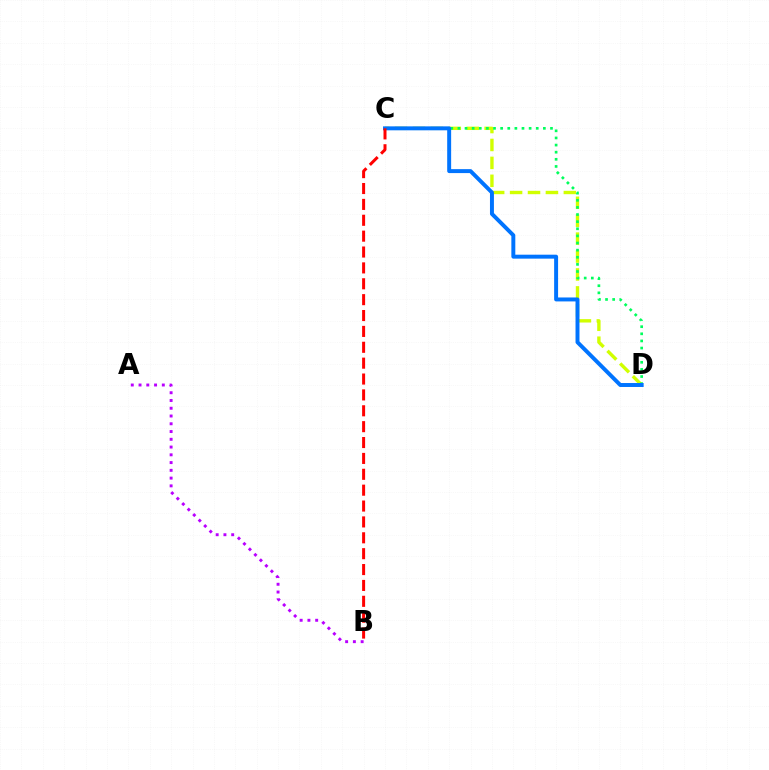{('C', 'D'): [{'color': '#d1ff00', 'line_style': 'dashed', 'thickness': 2.43}, {'color': '#00ff5c', 'line_style': 'dotted', 'thickness': 1.93}, {'color': '#0074ff', 'line_style': 'solid', 'thickness': 2.84}], ('A', 'B'): [{'color': '#b900ff', 'line_style': 'dotted', 'thickness': 2.11}], ('B', 'C'): [{'color': '#ff0000', 'line_style': 'dashed', 'thickness': 2.16}]}